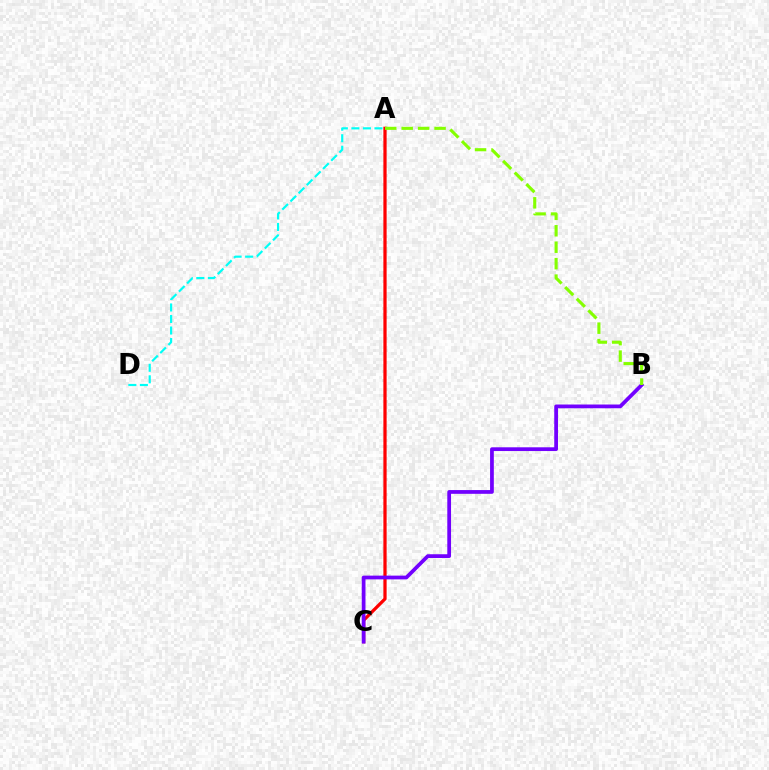{('A', 'D'): [{'color': '#00fff6', 'line_style': 'dashed', 'thickness': 1.57}], ('A', 'C'): [{'color': '#ff0000', 'line_style': 'solid', 'thickness': 2.34}], ('B', 'C'): [{'color': '#7200ff', 'line_style': 'solid', 'thickness': 2.7}], ('A', 'B'): [{'color': '#84ff00', 'line_style': 'dashed', 'thickness': 2.23}]}